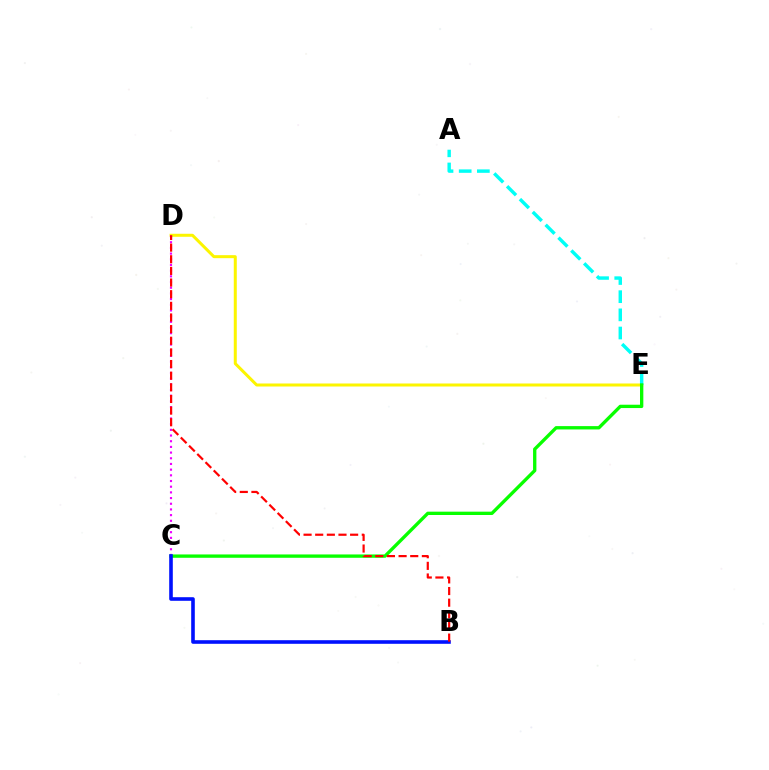{('D', 'E'): [{'color': '#fcf500', 'line_style': 'solid', 'thickness': 2.17}], ('A', 'E'): [{'color': '#00fff6', 'line_style': 'dashed', 'thickness': 2.47}], ('C', 'D'): [{'color': '#ee00ff', 'line_style': 'dotted', 'thickness': 1.54}], ('C', 'E'): [{'color': '#08ff00', 'line_style': 'solid', 'thickness': 2.4}], ('B', 'C'): [{'color': '#0010ff', 'line_style': 'solid', 'thickness': 2.6}], ('B', 'D'): [{'color': '#ff0000', 'line_style': 'dashed', 'thickness': 1.58}]}